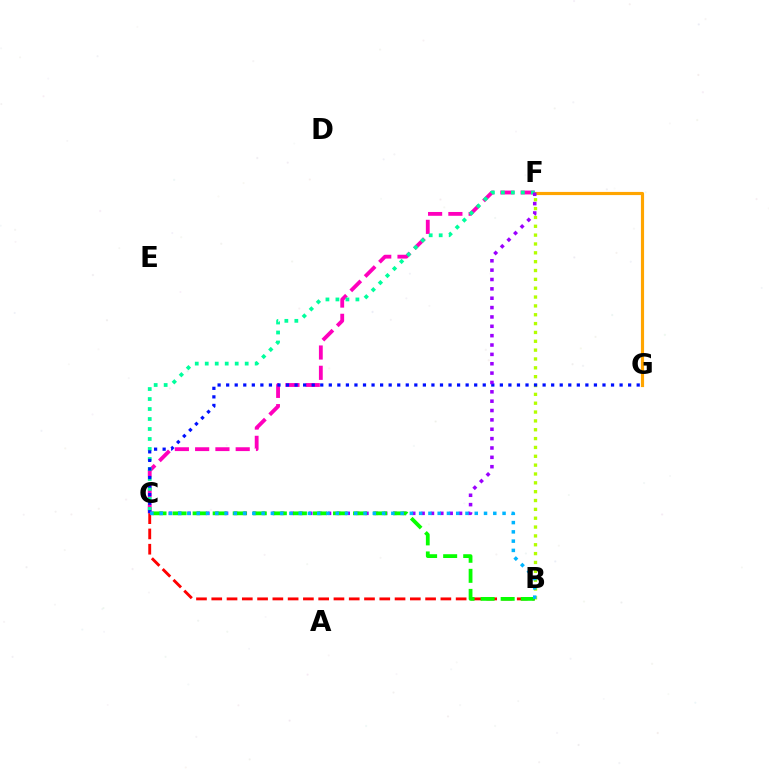{('B', 'F'): [{'color': '#b3ff00', 'line_style': 'dotted', 'thickness': 2.4}], ('C', 'F'): [{'color': '#ff00bd', 'line_style': 'dashed', 'thickness': 2.75}, {'color': '#00ff9d', 'line_style': 'dotted', 'thickness': 2.71}, {'color': '#9b00ff', 'line_style': 'dotted', 'thickness': 2.54}], ('F', 'G'): [{'color': '#ffa500', 'line_style': 'solid', 'thickness': 2.27}], ('C', 'G'): [{'color': '#0010ff', 'line_style': 'dotted', 'thickness': 2.32}], ('B', 'C'): [{'color': '#ff0000', 'line_style': 'dashed', 'thickness': 2.08}, {'color': '#08ff00', 'line_style': 'dashed', 'thickness': 2.72}, {'color': '#00b5ff', 'line_style': 'dotted', 'thickness': 2.52}]}